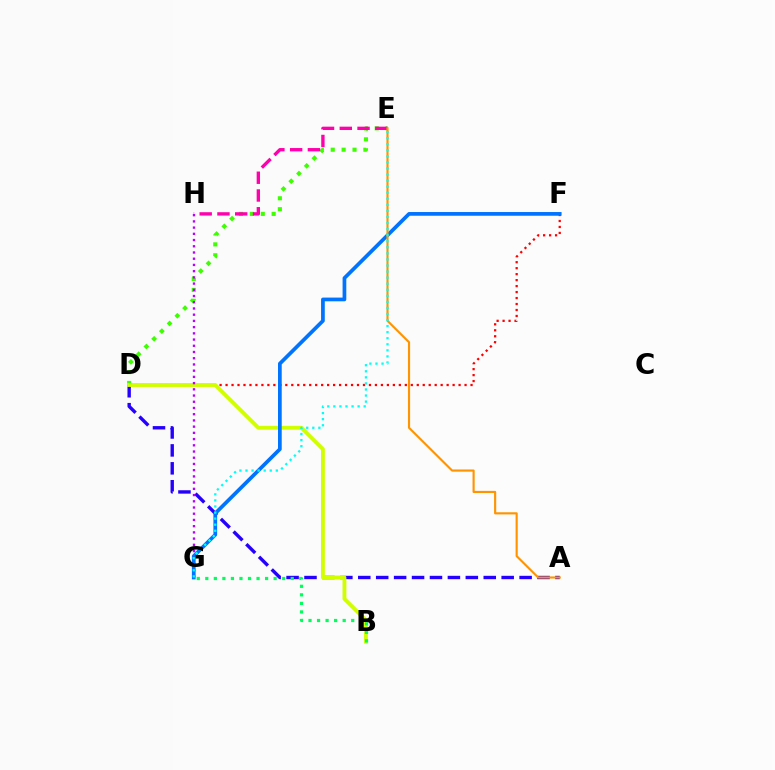{('D', 'F'): [{'color': '#ff0000', 'line_style': 'dotted', 'thickness': 1.62}], ('D', 'E'): [{'color': '#3dff00', 'line_style': 'dotted', 'thickness': 2.96}], ('A', 'D'): [{'color': '#2500ff', 'line_style': 'dashed', 'thickness': 2.44}], ('B', 'D'): [{'color': '#d1ff00', 'line_style': 'solid', 'thickness': 2.78}], ('E', 'H'): [{'color': '#ff00ac', 'line_style': 'dashed', 'thickness': 2.41}], ('G', 'H'): [{'color': '#b900ff', 'line_style': 'dotted', 'thickness': 1.69}], ('F', 'G'): [{'color': '#0074ff', 'line_style': 'solid', 'thickness': 2.67}], ('B', 'G'): [{'color': '#00ff5c', 'line_style': 'dotted', 'thickness': 2.32}], ('A', 'E'): [{'color': '#ff9400', 'line_style': 'solid', 'thickness': 1.55}], ('E', 'G'): [{'color': '#00fff6', 'line_style': 'dotted', 'thickness': 1.65}]}